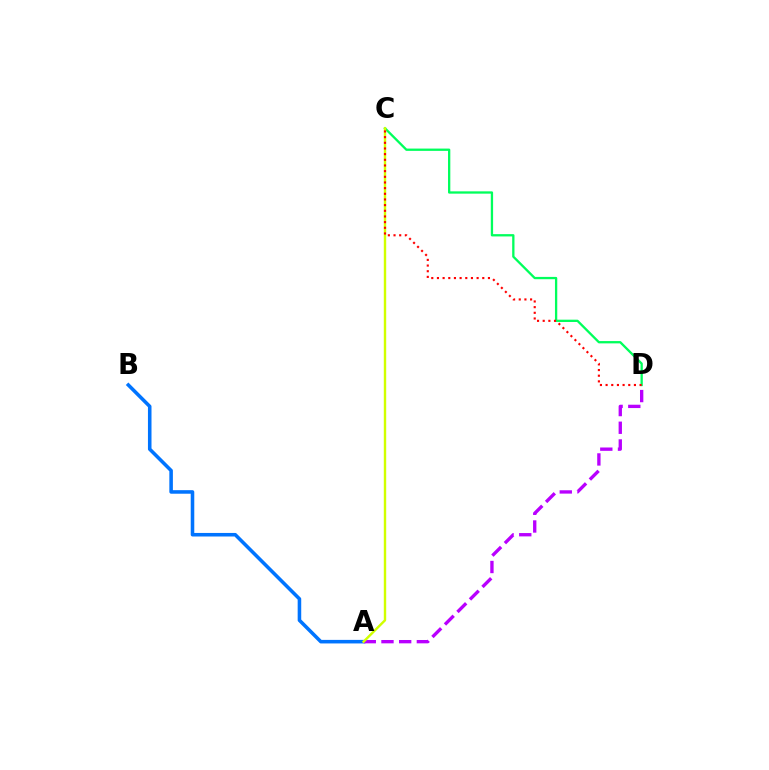{('A', 'B'): [{'color': '#0074ff', 'line_style': 'solid', 'thickness': 2.56}], ('A', 'D'): [{'color': '#b900ff', 'line_style': 'dashed', 'thickness': 2.4}], ('C', 'D'): [{'color': '#00ff5c', 'line_style': 'solid', 'thickness': 1.66}, {'color': '#ff0000', 'line_style': 'dotted', 'thickness': 1.54}], ('A', 'C'): [{'color': '#d1ff00', 'line_style': 'solid', 'thickness': 1.73}]}